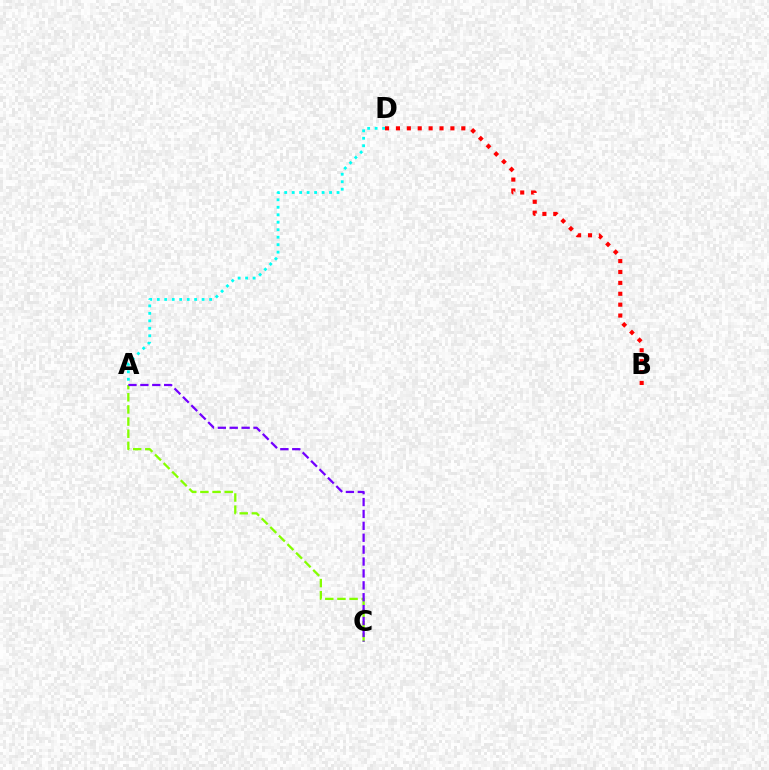{('B', 'D'): [{'color': '#ff0000', 'line_style': 'dotted', 'thickness': 2.96}], ('A', 'D'): [{'color': '#00fff6', 'line_style': 'dotted', 'thickness': 2.03}], ('A', 'C'): [{'color': '#84ff00', 'line_style': 'dashed', 'thickness': 1.65}, {'color': '#7200ff', 'line_style': 'dashed', 'thickness': 1.62}]}